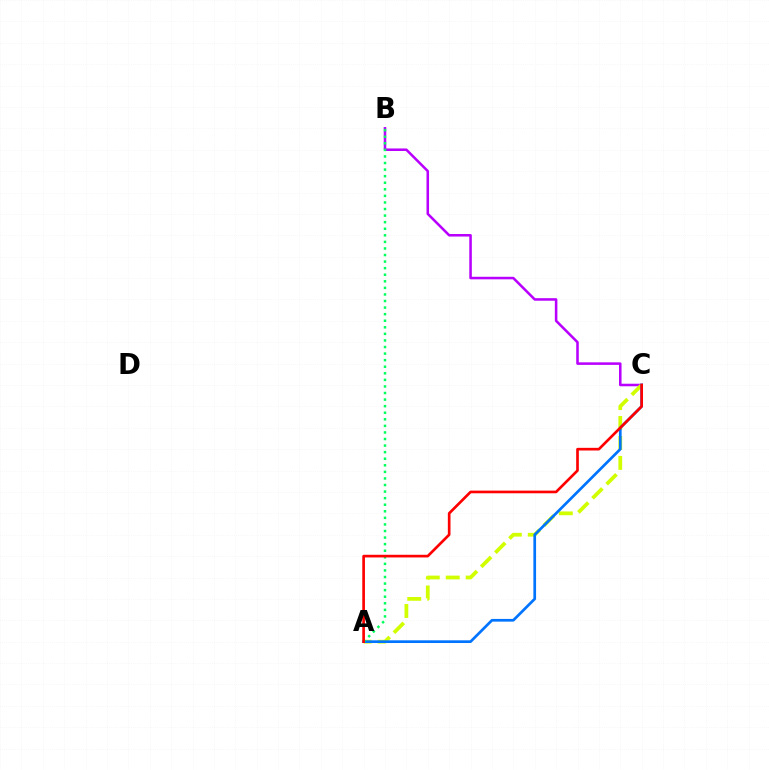{('B', 'C'): [{'color': '#b900ff', 'line_style': 'solid', 'thickness': 1.83}], ('A', 'C'): [{'color': '#d1ff00', 'line_style': 'dashed', 'thickness': 2.71}, {'color': '#0074ff', 'line_style': 'solid', 'thickness': 1.95}, {'color': '#ff0000', 'line_style': 'solid', 'thickness': 1.92}], ('A', 'B'): [{'color': '#00ff5c', 'line_style': 'dotted', 'thickness': 1.79}]}